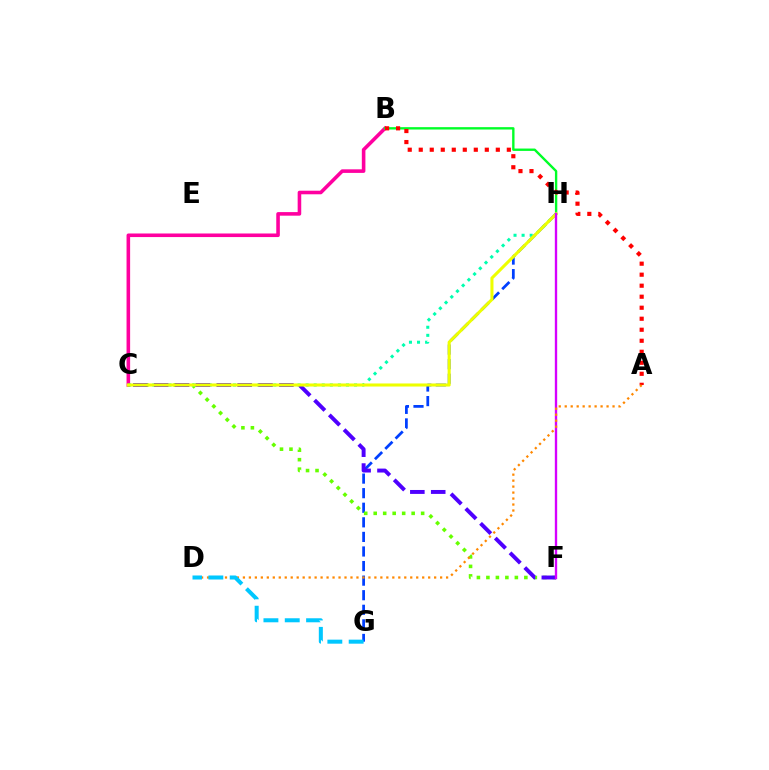{('B', 'C'): [{'color': '#ff00a0', 'line_style': 'solid', 'thickness': 2.58}], ('G', 'H'): [{'color': '#003fff', 'line_style': 'dashed', 'thickness': 1.98}], ('C', 'F'): [{'color': '#66ff00', 'line_style': 'dotted', 'thickness': 2.58}, {'color': '#4f00ff', 'line_style': 'dashed', 'thickness': 2.83}], ('B', 'H'): [{'color': '#00ff27', 'line_style': 'solid', 'thickness': 1.7}], ('C', 'H'): [{'color': '#00ffaf', 'line_style': 'dotted', 'thickness': 2.19}, {'color': '#eeff00', 'line_style': 'solid', 'thickness': 2.21}], ('F', 'H'): [{'color': '#d600ff', 'line_style': 'solid', 'thickness': 1.69}], ('A', 'B'): [{'color': '#ff0000', 'line_style': 'dotted', 'thickness': 2.99}], ('A', 'D'): [{'color': '#ff8800', 'line_style': 'dotted', 'thickness': 1.62}], ('D', 'G'): [{'color': '#00c7ff', 'line_style': 'dashed', 'thickness': 2.9}]}